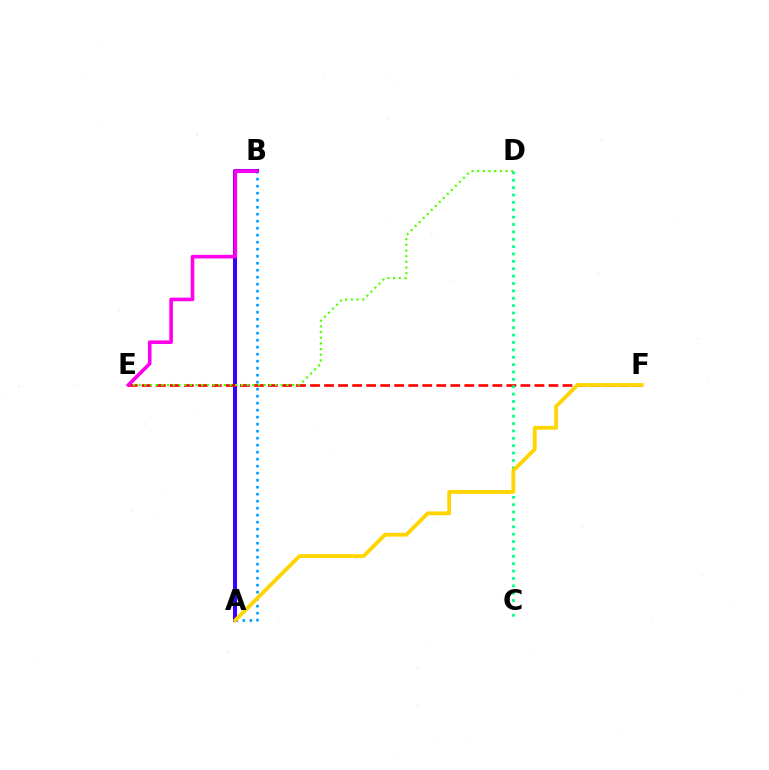{('A', 'B'): [{'color': '#3700ff', 'line_style': 'solid', 'thickness': 2.92}, {'color': '#009eff', 'line_style': 'dotted', 'thickness': 1.9}], ('E', 'F'): [{'color': '#ff0000', 'line_style': 'dashed', 'thickness': 1.91}], ('D', 'E'): [{'color': '#4fff00', 'line_style': 'dotted', 'thickness': 1.54}], ('B', 'E'): [{'color': '#ff00ed', 'line_style': 'solid', 'thickness': 2.6}], ('C', 'D'): [{'color': '#00ff86', 'line_style': 'dotted', 'thickness': 2.0}], ('A', 'F'): [{'color': '#ffd500', 'line_style': 'solid', 'thickness': 2.74}]}